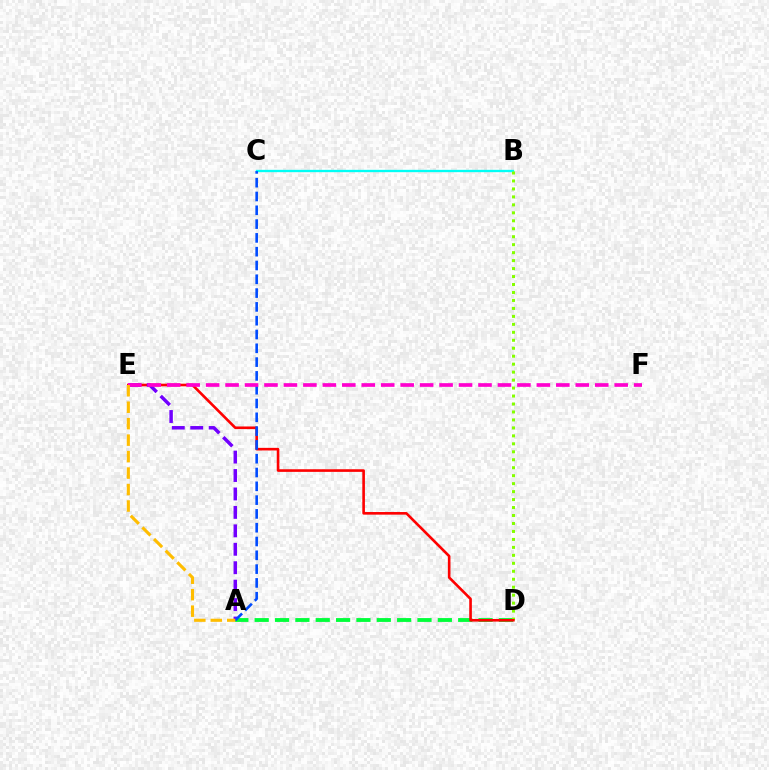{('B', 'C'): [{'color': '#00fff6', 'line_style': 'solid', 'thickness': 1.68}], ('A', 'D'): [{'color': '#00ff39', 'line_style': 'dashed', 'thickness': 2.76}], ('B', 'D'): [{'color': '#84ff00', 'line_style': 'dotted', 'thickness': 2.16}], ('D', 'E'): [{'color': '#ff0000', 'line_style': 'solid', 'thickness': 1.89}], ('A', 'E'): [{'color': '#7200ff', 'line_style': 'dashed', 'thickness': 2.51}, {'color': '#ffbd00', 'line_style': 'dashed', 'thickness': 2.24}], ('A', 'C'): [{'color': '#004bff', 'line_style': 'dashed', 'thickness': 1.87}], ('E', 'F'): [{'color': '#ff00cf', 'line_style': 'dashed', 'thickness': 2.64}]}